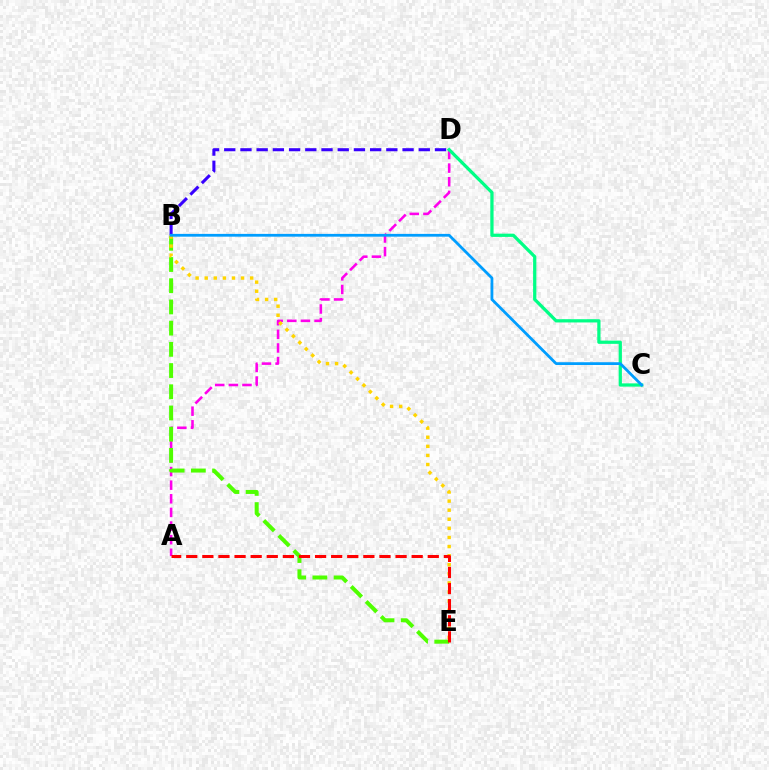{('A', 'D'): [{'color': '#ff00ed', 'line_style': 'dashed', 'thickness': 1.85}], ('B', 'E'): [{'color': '#4fff00', 'line_style': 'dashed', 'thickness': 2.88}, {'color': '#ffd500', 'line_style': 'dotted', 'thickness': 2.47}], ('B', 'D'): [{'color': '#3700ff', 'line_style': 'dashed', 'thickness': 2.2}], ('C', 'D'): [{'color': '#00ff86', 'line_style': 'solid', 'thickness': 2.34}], ('B', 'C'): [{'color': '#009eff', 'line_style': 'solid', 'thickness': 2.0}], ('A', 'E'): [{'color': '#ff0000', 'line_style': 'dashed', 'thickness': 2.19}]}